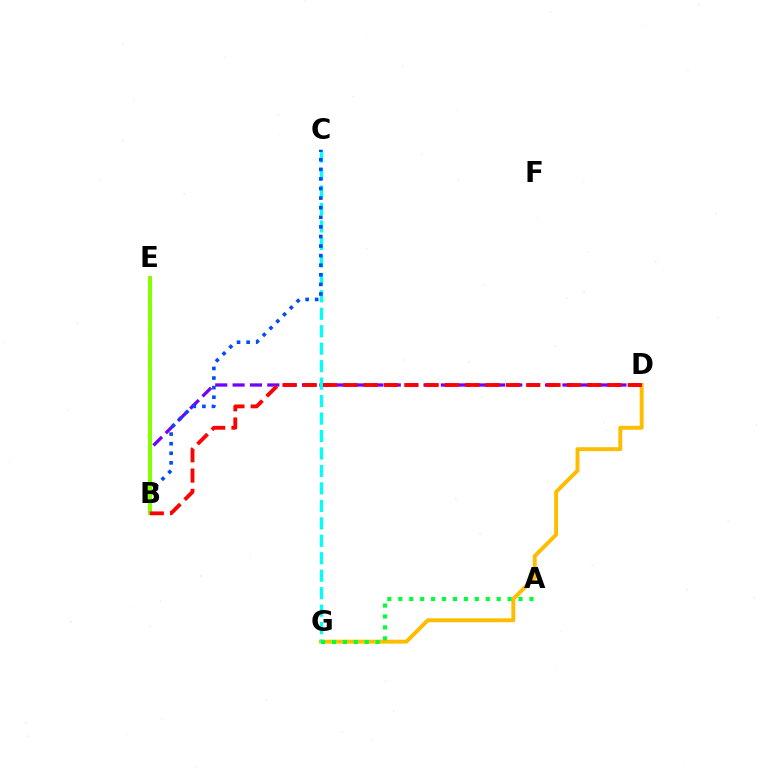{('B', 'E'): [{'color': '#ff00cf', 'line_style': 'dashed', 'thickness': 2.94}, {'color': '#84ff00', 'line_style': 'solid', 'thickness': 2.87}], ('D', 'G'): [{'color': '#ffbd00', 'line_style': 'solid', 'thickness': 2.83}], ('B', 'D'): [{'color': '#7200ff', 'line_style': 'dashed', 'thickness': 2.36}, {'color': '#ff0000', 'line_style': 'dashed', 'thickness': 2.76}], ('C', 'G'): [{'color': '#00fff6', 'line_style': 'dashed', 'thickness': 2.37}], ('B', 'C'): [{'color': '#004bff', 'line_style': 'dotted', 'thickness': 2.61}], ('A', 'G'): [{'color': '#00ff39', 'line_style': 'dotted', 'thickness': 2.97}]}